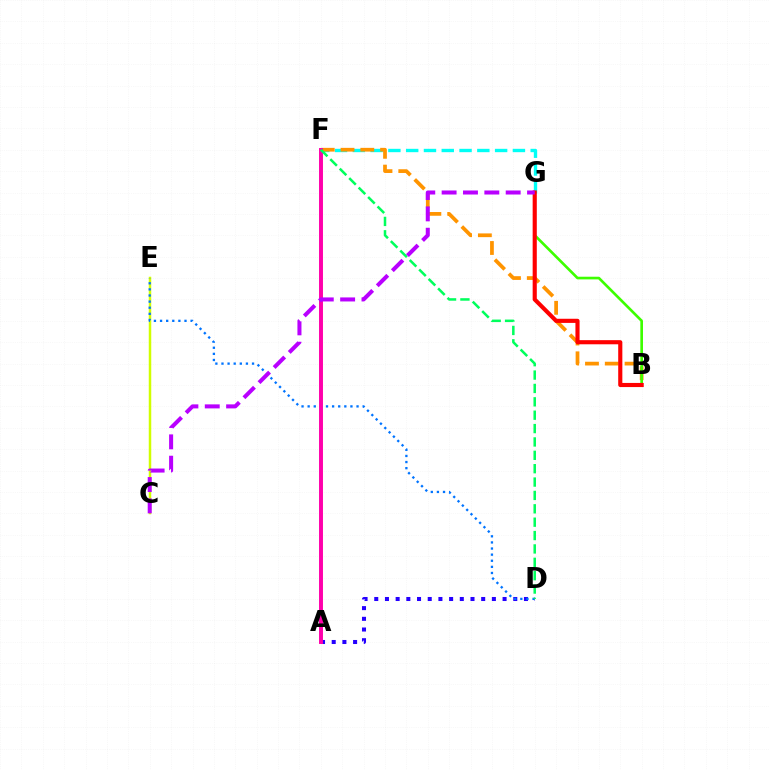{('F', 'G'): [{'color': '#00fff6', 'line_style': 'dashed', 'thickness': 2.42}], ('B', 'F'): [{'color': '#ff9400', 'line_style': 'dashed', 'thickness': 2.69}], ('B', 'G'): [{'color': '#3dff00', 'line_style': 'solid', 'thickness': 1.91}, {'color': '#ff0000', 'line_style': 'solid', 'thickness': 2.98}], ('C', 'E'): [{'color': '#d1ff00', 'line_style': 'solid', 'thickness': 1.8}], ('A', 'D'): [{'color': '#2500ff', 'line_style': 'dotted', 'thickness': 2.91}], ('D', 'E'): [{'color': '#0074ff', 'line_style': 'dotted', 'thickness': 1.66}], ('A', 'F'): [{'color': '#ff00ac', 'line_style': 'solid', 'thickness': 2.83}], ('D', 'F'): [{'color': '#00ff5c', 'line_style': 'dashed', 'thickness': 1.82}], ('C', 'G'): [{'color': '#b900ff', 'line_style': 'dashed', 'thickness': 2.9}]}